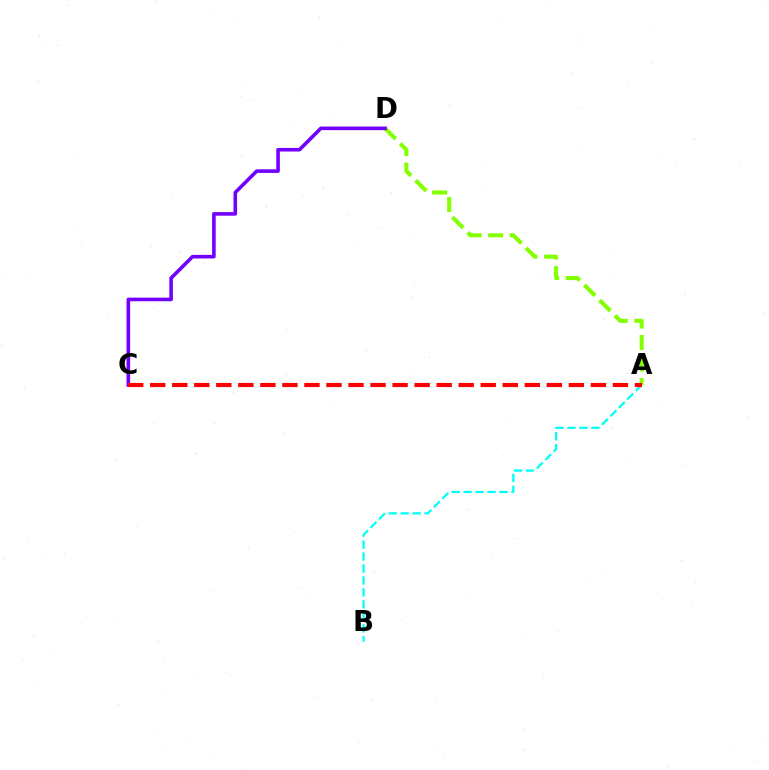{('A', 'D'): [{'color': '#84ff00', 'line_style': 'dashed', 'thickness': 2.93}], ('A', 'B'): [{'color': '#00fff6', 'line_style': 'dashed', 'thickness': 1.63}], ('C', 'D'): [{'color': '#7200ff', 'line_style': 'solid', 'thickness': 2.59}], ('A', 'C'): [{'color': '#ff0000', 'line_style': 'dashed', 'thickness': 2.99}]}